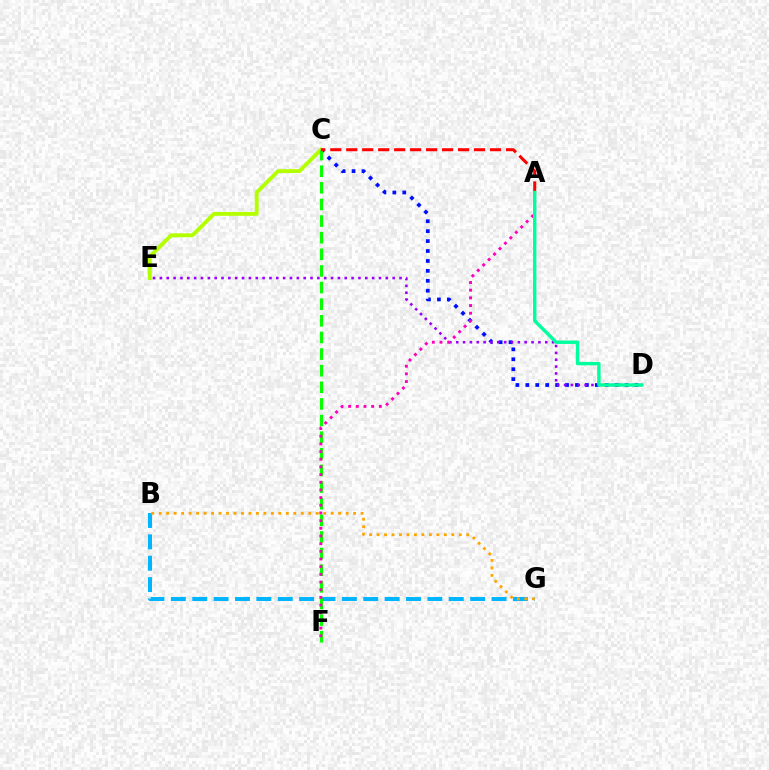{('C', 'D'): [{'color': '#0010ff', 'line_style': 'dotted', 'thickness': 2.7}], ('B', 'G'): [{'color': '#00b5ff', 'line_style': 'dashed', 'thickness': 2.9}, {'color': '#ffa500', 'line_style': 'dotted', 'thickness': 2.03}], ('C', 'E'): [{'color': '#b3ff00', 'line_style': 'solid', 'thickness': 2.78}], ('C', 'F'): [{'color': '#08ff00', 'line_style': 'dashed', 'thickness': 2.26}], ('D', 'E'): [{'color': '#9b00ff', 'line_style': 'dotted', 'thickness': 1.86}], ('A', 'C'): [{'color': '#ff0000', 'line_style': 'dashed', 'thickness': 2.17}], ('A', 'F'): [{'color': '#ff00bd', 'line_style': 'dotted', 'thickness': 2.09}], ('A', 'D'): [{'color': '#00ff9d', 'line_style': 'solid', 'thickness': 2.45}]}